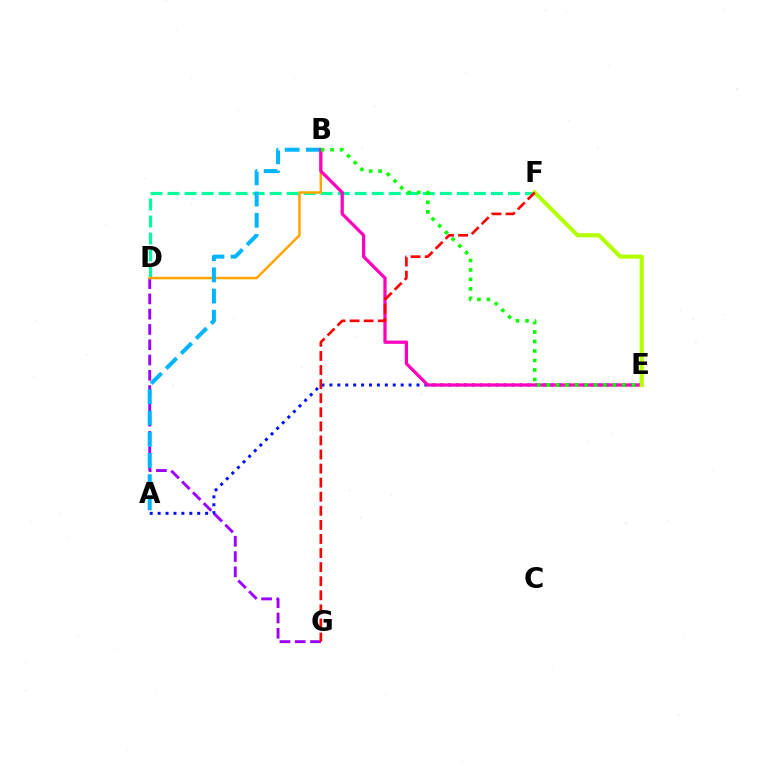{('D', 'F'): [{'color': '#00ff9d', 'line_style': 'dashed', 'thickness': 2.31}], ('A', 'E'): [{'color': '#0010ff', 'line_style': 'dotted', 'thickness': 2.15}], ('D', 'G'): [{'color': '#9b00ff', 'line_style': 'dashed', 'thickness': 2.08}], ('B', 'D'): [{'color': '#ffa500', 'line_style': 'solid', 'thickness': 1.8}], ('A', 'B'): [{'color': '#00b5ff', 'line_style': 'dashed', 'thickness': 2.88}], ('B', 'E'): [{'color': '#ff00bd', 'line_style': 'solid', 'thickness': 2.33}, {'color': '#08ff00', 'line_style': 'dotted', 'thickness': 2.58}], ('E', 'F'): [{'color': '#b3ff00', 'line_style': 'solid', 'thickness': 2.96}], ('F', 'G'): [{'color': '#ff0000', 'line_style': 'dashed', 'thickness': 1.91}]}